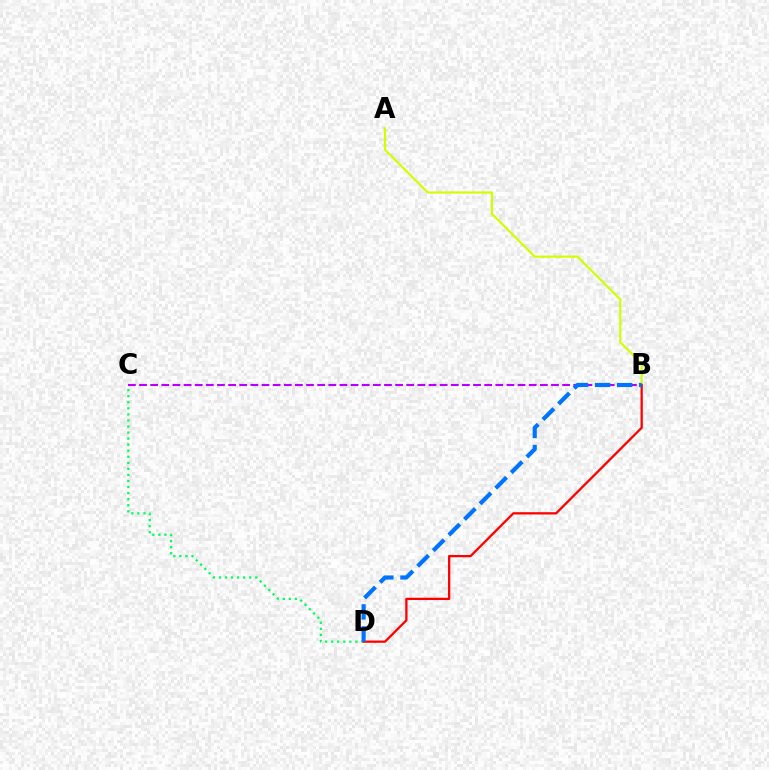{('A', 'B'): [{'color': '#d1ff00', 'line_style': 'solid', 'thickness': 1.57}], ('C', 'D'): [{'color': '#00ff5c', 'line_style': 'dotted', 'thickness': 1.65}], ('B', 'C'): [{'color': '#b900ff', 'line_style': 'dashed', 'thickness': 1.51}], ('B', 'D'): [{'color': '#ff0000', 'line_style': 'solid', 'thickness': 1.65}, {'color': '#0074ff', 'line_style': 'dashed', 'thickness': 3.0}]}